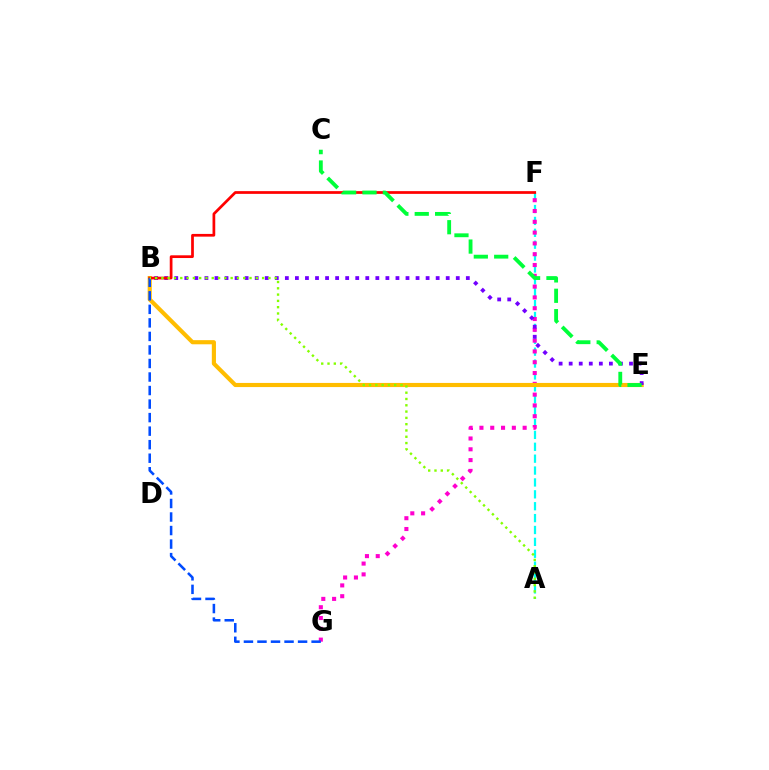{('A', 'F'): [{'color': '#00fff6', 'line_style': 'dashed', 'thickness': 1.61}], ('F', 'G'): [{'color': '#ff00cf', 'line_style': 'dotted', 'thickness': 2.93}], ('B', 'E'): [{'color': '#ffbd00', 'line_style': 'solid', 'thickness': 2.98}, {'color': '#7200ff', 'line_style': 'dotted', 'thickness': 2.73}], ('B', 'F'): [{'color': '#ff0000', 'line_style': 'solid', 'thickness': 1.96}], ('B', 'G'): [{'color': '#004bff', 'line_style': 'dashed', 'thickness': 1.84}], ('A', 'B'): [{'color': '#84ff00', 'line_style': 'dotted', 'thickness': 1.71}], ('C', 'E'): [{'color': '#00ff39', 'line_style': 'dashed', 'thickness': 2.77}]}